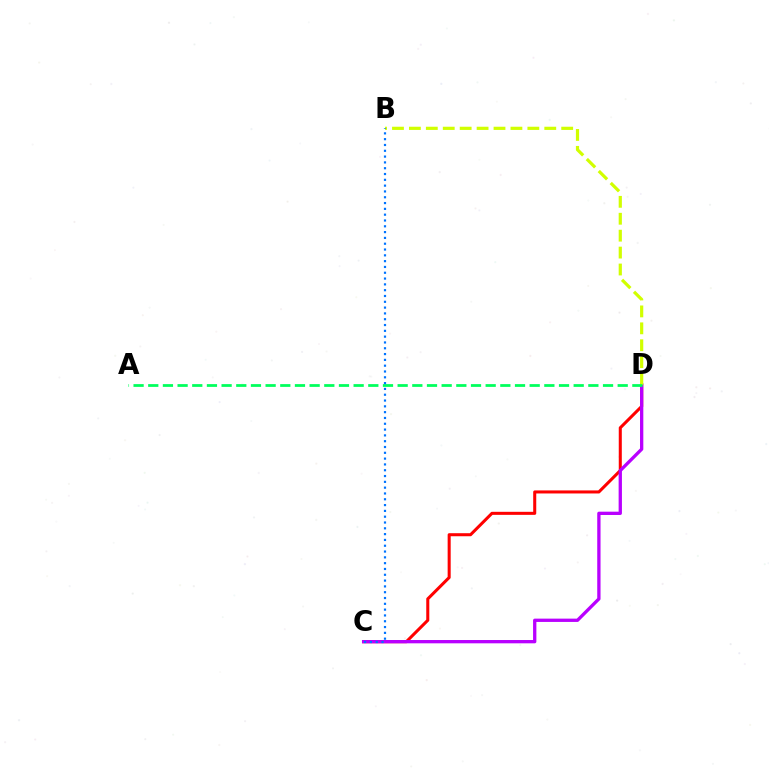{('C', 'D'): [{'color': '#ff0000', 'line_style': 'solid', 'thickness': 2.19}, {'color': '#b900ff', 'line_style': 'solid', 'thickness': 2.38}], ('B', 'D'): [{'color': '#d1ff00', 'line_style': 'dashed', 'thickness': 2.3}], ('A', 'D'): [{'color': '#00ff5c', 'line_style': 'dashed', 'thickness': 1.99}], ('B', 'C'): [{'color': '#0074ff', 'line_style': 'dotted', 'thickness': 1.58}]}